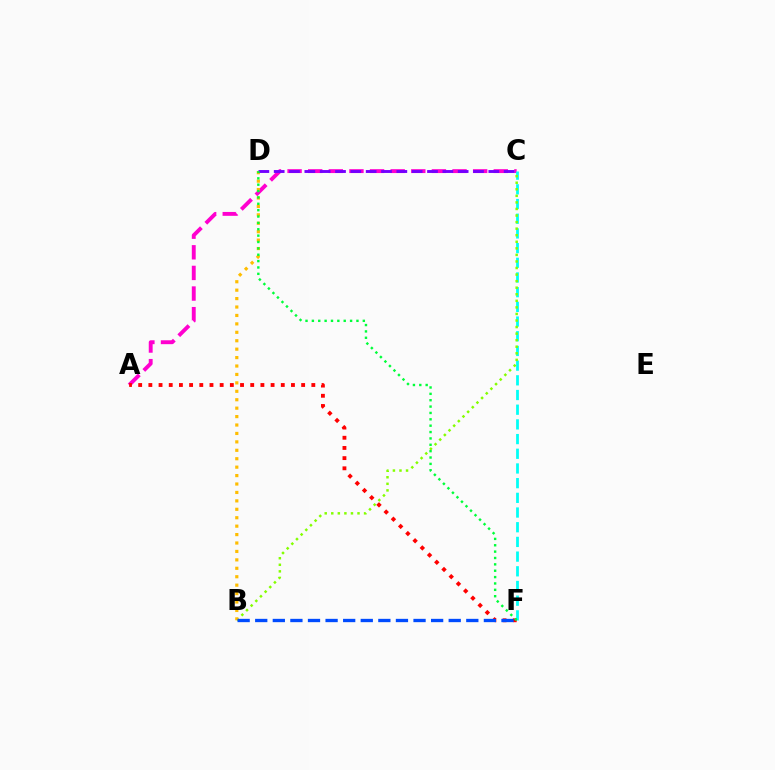{('A', 'C'): [{'color': '#ff00cf', 'line_style': 'dashed', 'thickness': 2.8}], ('C', 'F'): [{'color': '#00fff6', 'line_style': 'dashed', 'thickness': 2.0}], ('B', 'C'): [{'color': '#84ff00', 'line_style': 'dotted', 'thickness': 1.78}], ('B', 'D'): [{'color': '#ffbd00', 'line_style': 'dotted', 'thickness': 2.29}], ('A', 'F'): [{'color': '#ff0000', 'line_style': 'dotted', 'thickness': 2.77}], ('C', 'D'): [{'color': '#7200ff', 'line_style': 'dashed', 'thickness': 2.08}], ('B', 'F'): [{'color': '#004bff', 'line_style': 'dashed', 'thickness': 2.39}], ('D', 'F'): [{'color': '#00ff39', 'line_style': 'dotted', 'thickness': 1.73}]}